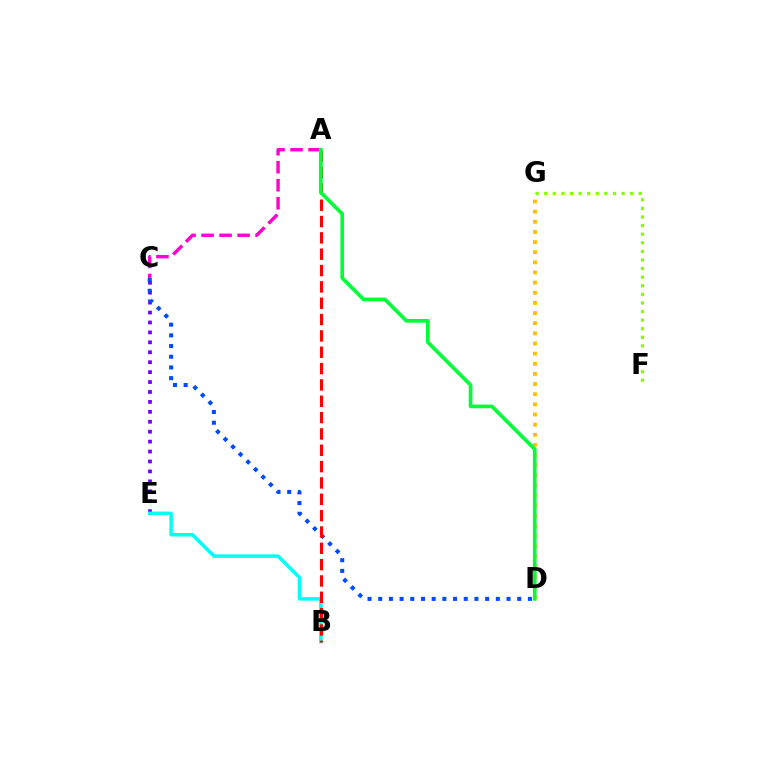{('C', 'E'): [{'color': '#7200ff', 'line_style': 'dotted', 'thickness': 2.7}], ('B', 'E'): [{'color': '#00fff6', 'line_style': 'solid', 'thickness': 2.51}], ('D', 'G'): [{'color': '#ffbd00', 'line_style': 'dotted', 'thickness': 2.76}], ('F', 'G'): [{'color': '#84ff00', 'line_style': 'dotted', 'thickness': 2.33}], ('C', 'D'): [{'color': '#004bff', 'line_style': 'dotted', 'thickness': 2.91}], ('A', 'B'): [{'color': '#ff0000', 'line_style': 'dashed', 'thickness': 2.22}], ('A', 'C'): [{'color': '#ff00cf', 'line_style': 'dashed', 'thickness': 2.45}], ('A', 'D'): [{'color': '#00ff39', 'line_style': 'solid', 'thickness': 2.65}]}